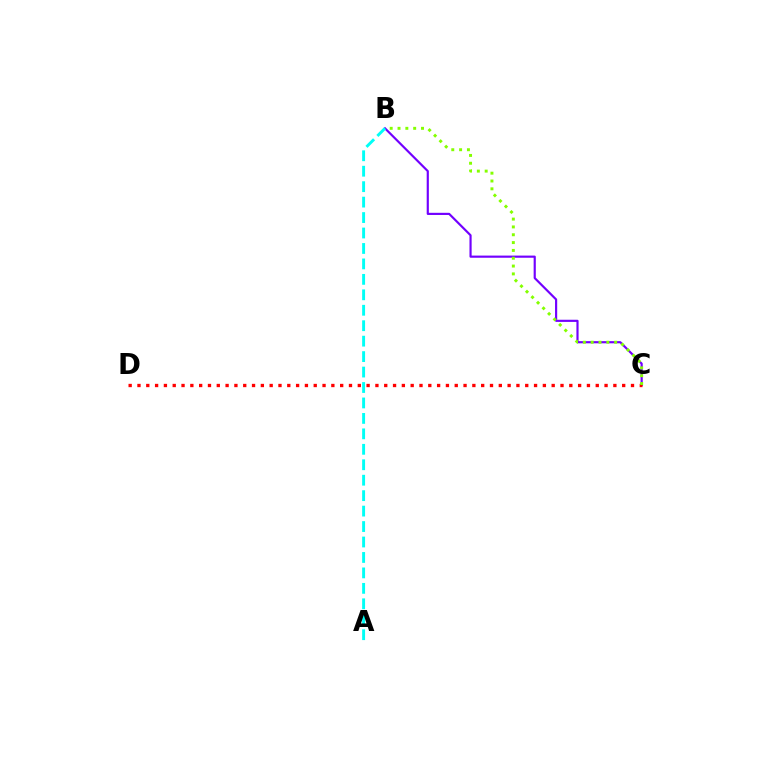{('B', 'C'): [{'color': '#7200ff', 'line_style': 'solid', 'thickness': 1.56}, {'color': '#84ff00', 'line_style': 'dotted', 'thickness': 2.13}], ('C', 'D'): [{'color': '#ff0000', 'line_style': 'dotted', 'thickness': 2.39}], ('A', 'B'): [{'color': '#00fff6', 'line_style': 'dashed', 'thickness': 2.1}]}